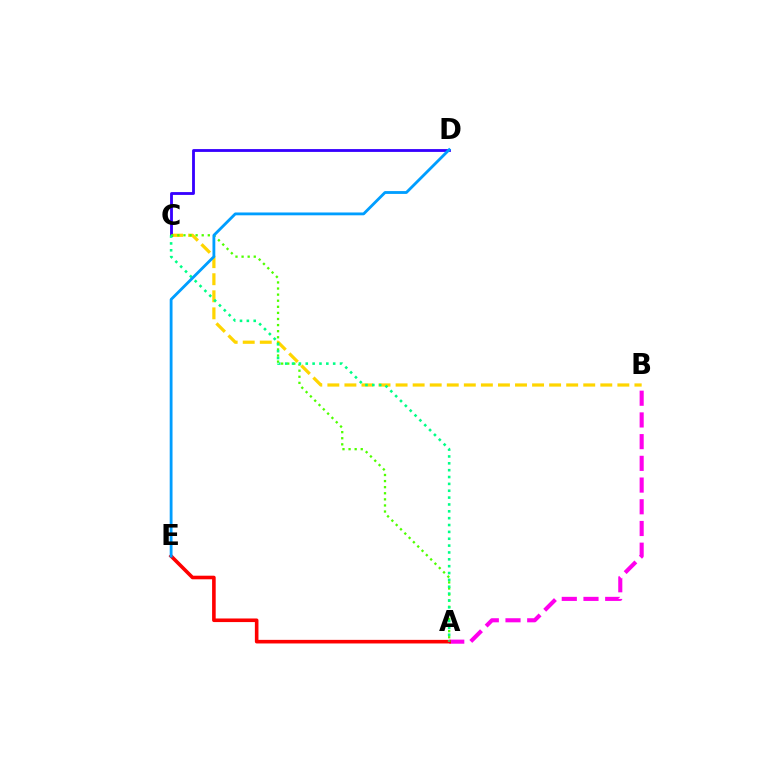{('B', 'C'): [{'color': '#ffd500', 'line_style': 'dashed', 'thickness': 2.32}], ('C', 'D'): [{'color': '#3700ff', 'line_style': 'solid', 'thickness': 2.04}], ('A', 'B'): [{'color': '#ff00ed', 'line_style': 'dashed', 'thickness': 2.95}], ('A', 'C'): [{'color': '#4fff00', 'line_style': 'dotted', 'thickness': 1.65}, {'color': '#00ff86', 'line_style': 'dotted', 'thickness': 1.86}], ('A', 'E'): [{'color': '#ff0000', 'line_style': 'solid', 'thickness': 2.59}], ('D', 'E'): [{'color': '#009eff', 'line_style': 'solid', 'thickness': 2.03}]}